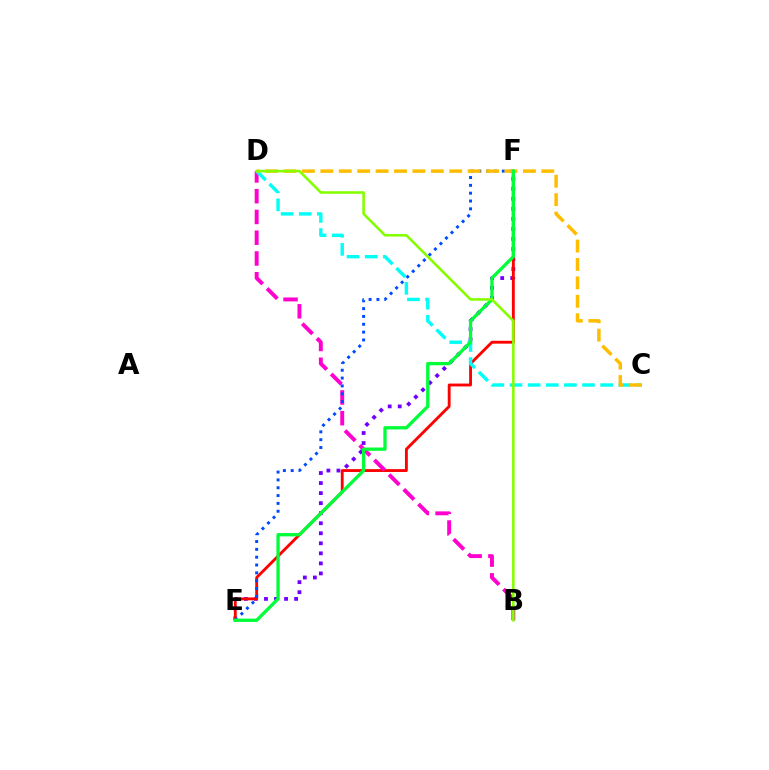{('E', 'F'): [{'color': '#7200ff', 'line_style': 'dotted', 'thickness': 2.73}, {'color': '#ff0000', 'line_style': 'solid', 'thickness': 2.05}, {'color': '#004bff', 'line_style': 'dotted', 'thickness': 2.13}, {'color': '#00ff39', 'line_style': 'solid', 'thickness': 2.38}], ('B', 'D'): [{'color': '#ff00cf', 'line_style': 'dashed', 'thickness': 2.82}, {'color': '#84ff00', 'line_style': 'solid', 'thickness': 1.86}], ('C', 'D'): [{'color': '#00fff6', 'line_style': 'dashed', 'thickness': 2.46}, {'color': '#ffbd00', 'line_style': 'dashed', 'thickness': 2.5}]}